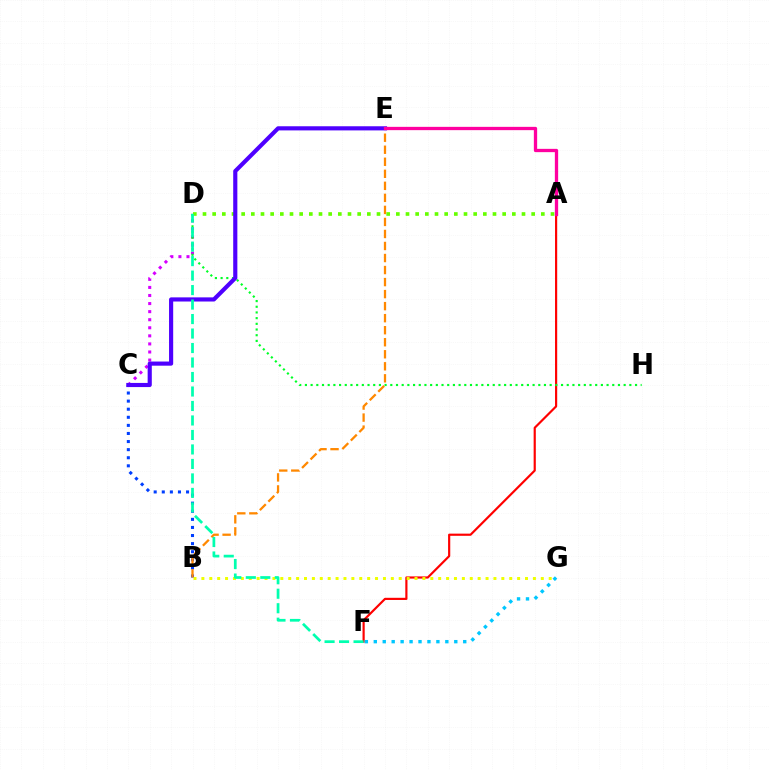{('B', 'C'): [{'color': '#003fff', 'line_style': 'dotted', 'thickness': 2.2}], ('A', 'F'): [{'color': '#ff0000', 'line_style': 'solid', 'thickness': 1.57}], ('C', 'D'): [{'color': '#d600ff', 'line_style': 'dotted', 'thickness': 2.19}], ('D', 'H'): [{'color': '#00ff27', 'line_style': 'dotted', 'thickness': 1.55}], ('B', 'G'): [{'color': '#eeff00', 'line_style': 'dotted', 'thickness': 2.14}], ('B', 'E'): [{'color': '#ff8800', 'line_style': 'dashed', 'thickness': 1.63}], ('A', 'D'): [{'color': '#66ff00', 'line_style': 'dotted', 'thickness': 2.63}], ('C', 'E'): [{'color': '#4f00ff', 'line_style': 'solid', 'thickness': 2.98}], ('D', 'F'): [{'color': '#00ffaf', 'line_style': 'dashed', 'thickness': 1.97}], ('A', 'E'): [{'color': '#ff00a0', 'line_style': 'solid', 'thickness': 2.38}], ('F', 'G'): [{'color': '#00c7ff', 'line_style': 'dotted', 'thickness': 2.43}]}